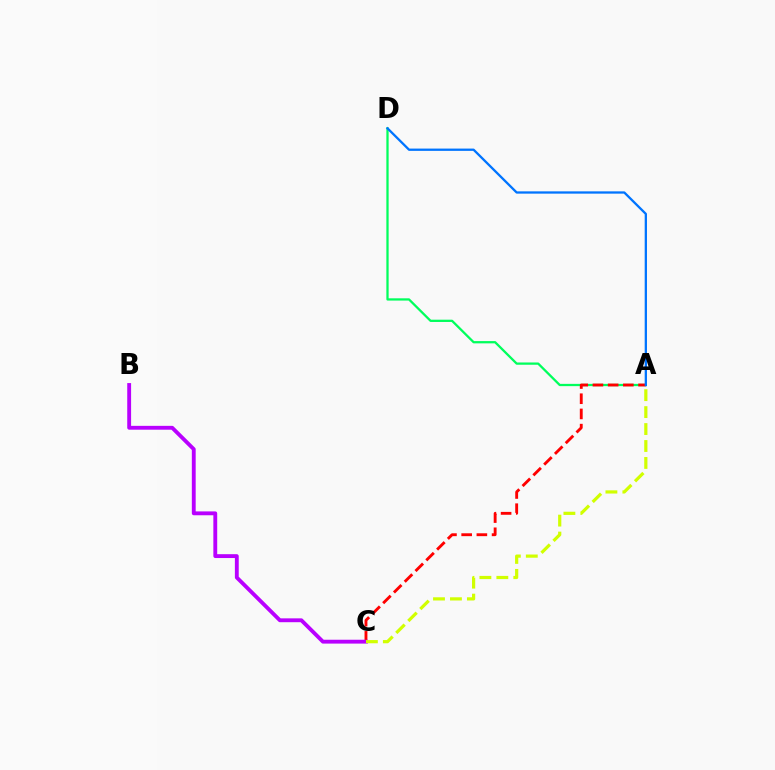{('A', 'D'): [{'color': '#00ff5c', 'line_style': 'solid', 'thickness': 1.64}, {'color': '#0074ff', 'line_style': 'solid', 'thickness': 1.65}], ('A', 'C'): [{'color': '#ff0000', 'line_style': 'dashed', 'thickness': 2.07}, {'color': '#d1ff00', 'line_style': 'dashed', 'thickness': 2.3}], ('B', 'C'): [{'color': '#b900ff', 'line_style': 'solid', 'thickness': 2.77}]}